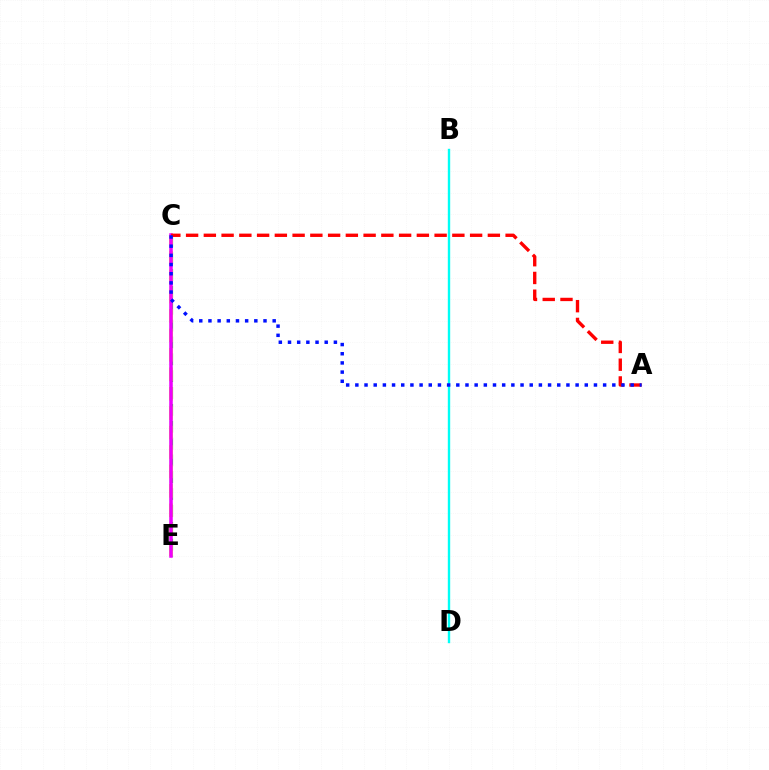{('C', 'E'): [{'color': '#08ff00', 'line_style': 'dashed', 'thickness': 2.29}, {'color': '#fcf500', 'line_style': 'dashed', 'thickness': 2.64}, {'color': '#ee00ff', 'line_style': 'solid', 'thickness': 2.53}], ('B', 'D'): [{'color': '#00fff6', 'line_style': 'solid', 'thickness': 1.72}], ('A', 'C'): [{'color': '#ff0000', 'line_style': 'dashed', 'thickness': 2.41}, {'color': '#0010ff', 'line_style': 'dotted', 'thickness': 2.49}]}